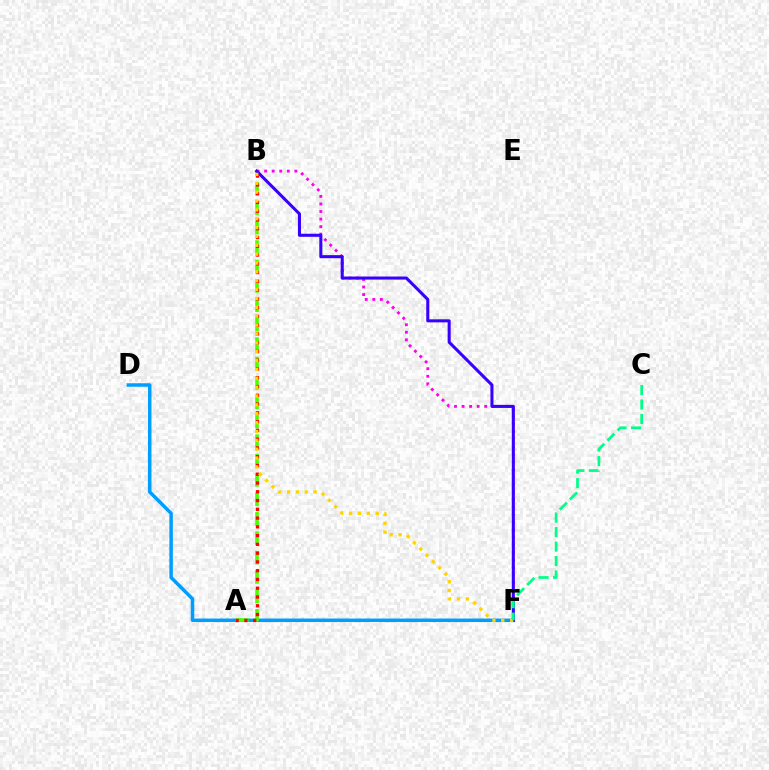{('D', 'F'): [{'color': '#009eff', 'line_style': 'solid', 'thickness': 2.52}], ('B', 'F'): [{'color': '#ff00ed', 'line_style': 'dotted', 'thickness': 2.05}, {'color': '#3700ff', 'line_style': 'solid', 'thickness': 2.2}, {'color': '#ffd500', 'line_style': 'dotted', 'thickness': 2.41}], ('A', 'B'): [{'color': '#4fff00', 'line_style': 'dashed', 'thickness': 2.64}, {'color': '#ff0000', 'line_style': 'dotted', 'thickness': 2.38}], ('C', 'F'): [{'color': '#00ff86', 'line_style': 'dashed', 'thickness': 1.97}]}